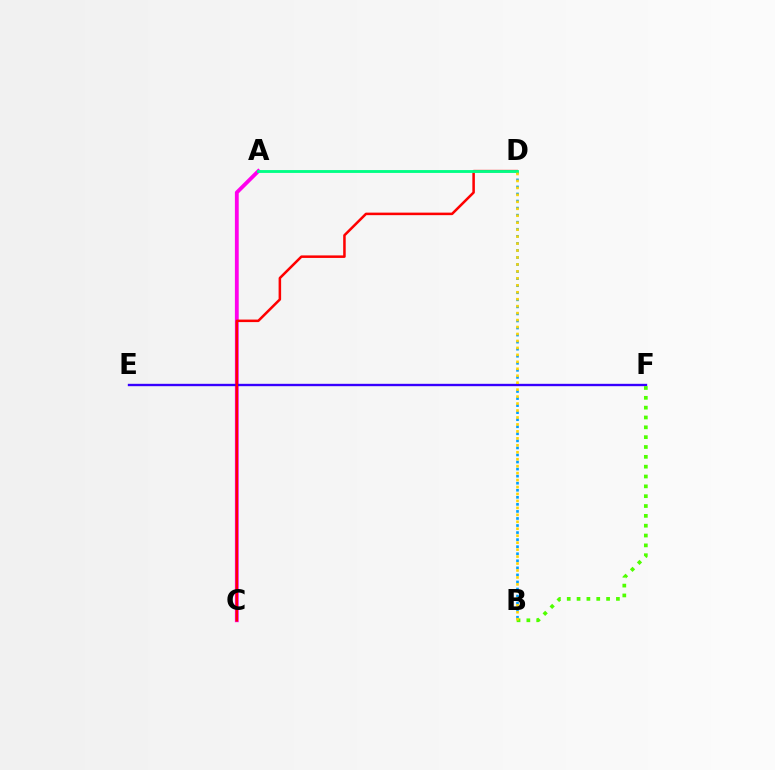{('A', 'C'): [{'color': '#ff00ed', 'line_style': 'solid', 'thickness': 2.76}], ('B', 'D'): [{'color': '#009eff', 'line_style': 'dotted', 'thickness': 1.92}, {'color': '#ffd500', 'line_style': 'dotted', 'thickness': 1.89}], ('E', 'F'): [{'color': '#3700ff', 'line_style': 'solid', 'thickness': 1.71}], ('B', 'F'): [{'color': '#4fff00', 'line_style': 'dotted', 'thickness': 2.67}], ('C', 'D'): [{'color': '#ff0000', 'line_style': 'solid', 'thickness': 1.82}], ('A', 'D'): [{'color': '#00ff86', 'line_style': 'solid', 'thickness': 2.06}]}